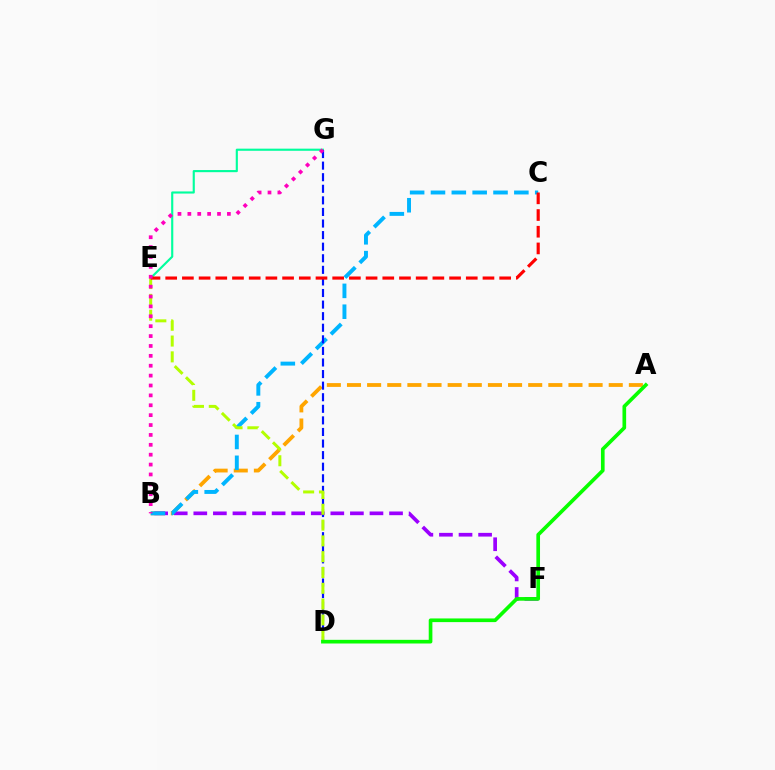{('A', 'B'): [{'color': '#ffa500', 'line_style': 'dashed', 'thickness': 2.74}], ('E', 'G'): [{'color': '#00ff9d', 'line_style': 'solid', 'thickness': 1.54}], ('B', 'F'): [{'color': '#9b00ff', 'line_style': 'dashed', 'thickness': 2.66}], ('B', 'C'): [{'color': '#00b5ff', 'line_style': 'dashed', 'thickness': 2.83}], ('D', 'G'): [{'color': '#0010ff', 'line_style': 'dashed', 'thickness': 1.57}], ('D', 'E'): [{'color': '#b3ff00', 'line_style': 'dashed', 'thickness': 2.15}], ('C', 'E'): [{'color': '#ff0000', 'line_style': 'dashed', 'thickness': 2.27}], ('B', 'G'): [{'color': '#ff00bd', 'line_style': 'dotted', 'thickness': 2.69}], ('A', 'D'): [{'color': '#08ff00', 'line_style': 'solid', 'thickness': 2.64}]}